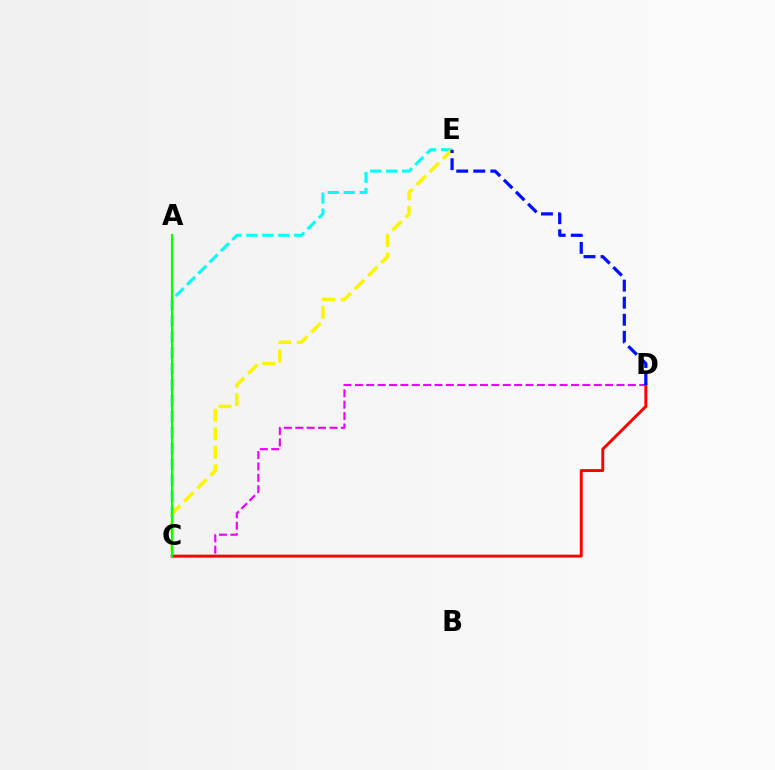{('C', 'E'): [{'color': '#00fff6', 'line_style': 'dashed', 'thickness': 2.17}, {'color': '#fcf500', 'line_style': 'dashed', 'thickness': 2.52}], ('C', 'D'): [{'color': '#ee00ff', 'line_style': 'dashed', 'thickness': 1.55}, {'color': '#ff0000', 'line_style': 'solid', 'thickness': 2.1}], ('A', 'C'): [{'color': '#08ff00', 'line_style': 'solid', 'thickness': 1.57}], ('D', 'E'): [{'color': '#0010ff', 'line_style': 'dashed', 'thickness': 2.32}]}